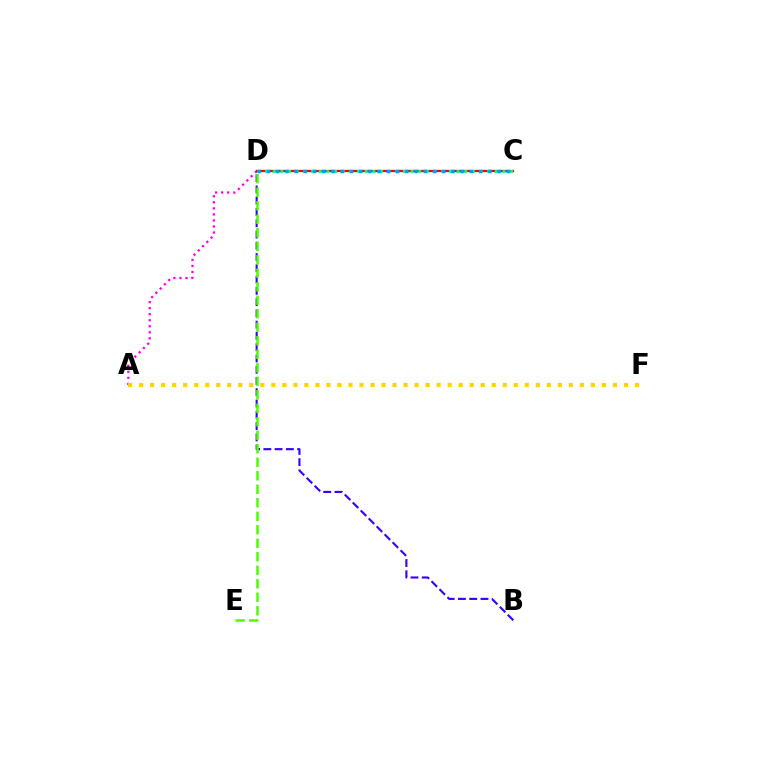{('A', 'D'): [{'color': '#ff00ed', 'line_style': 'dotted', 'thickness': 1.64}], ('C', 'D'): [{'color': '#ff0000', 'line_style': 'solid', 'thickness': 1.65}, {'color': '#00ff86', 'line_style': 'dotted', 'thickness': 2.08}, {'color': '#009eff', 'line_style': 'dotted', 'thickness': 2.51}], ('B', 'D'): [{'color': '#3700ff', 'line_style': 'dashed', 'thickness': 1.53}], ('A', 'F'): [{'color': '#ffd500', 'line_style': 'dotted', 'thickness': 2.99}], ('D', 'E'): [{'color': '#4fff00', 'line_style': 'dashed', 'thickness': 1.83}]}